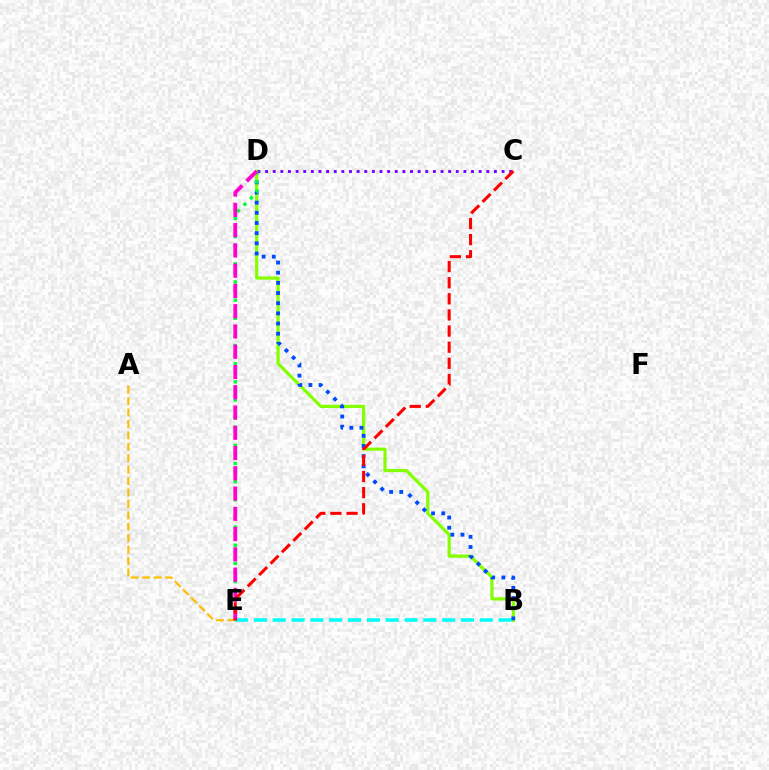{('B', 'D'): [{'color': '#84ff00', 'line_style': 'solid', 'thickness': 2.3}, {'color': '#004bff', 'line_style': 'dotted', 'thickness': 2.76}], ('B', 'E'): [{'color': '#00fff6', 'line_style': 'dashed', 'thickness': 2.56}], ('C', 'D'): [{'color': '#7200ff', 'line_style': 'dotted', 'thickness': 2.07}], ('A', 'E'): [{'color': '#ffbd00', 'line_style': 'dashed', 'thickness': 1.55}], ('D', 'E'): [{'color': '#00ff39', 'line_style': 'dotted', 'thickness': 2.47}, {'color': '#ff00cf', 'line_style': 'dashed', 'thickness': 2.75}], ('C', 'E'): [{'color': '#ff0000', 'line_style': 'dashed', 'thickness': 2.19}]}